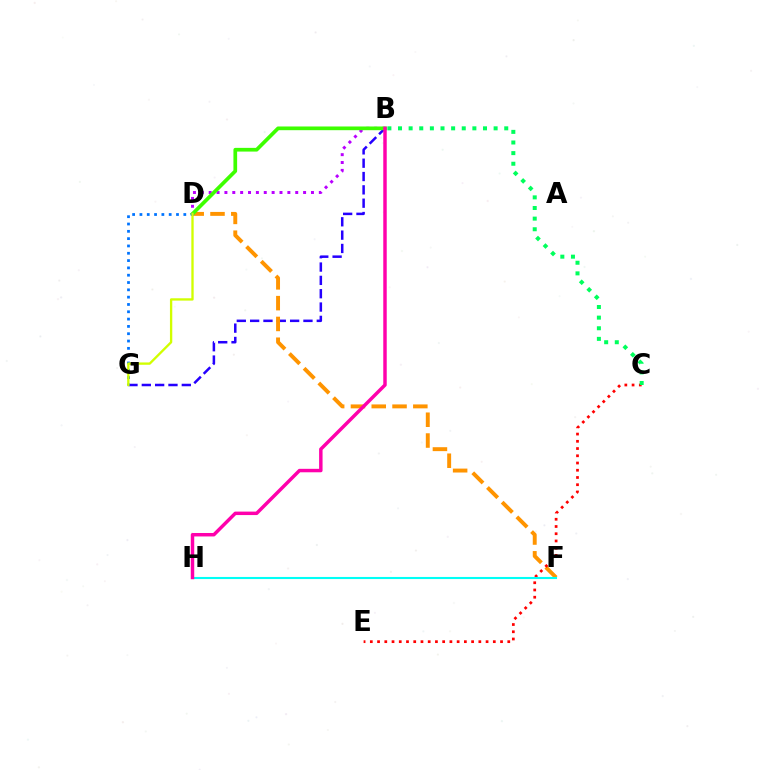{('B', 'G'): [{'color': '#2500ff', 'line_style': 'dashed', 'thickness': 1.81}], ('D', 'F'): [{'color': '#ff9400', 'line_style': 'dashed', 'thickness': 2.82}], ('B', 'D'): [{'color': '#b900ff', 'line_style': 'dotted', 'thickness': 2.14}, {'color': '#3dff00', 'line_style': 'solid', 'thickness': 2.67}], ('C', 'E'): [{'color': '#ff0000', 'line_style': 'dotted', 'thickness': 1.97}], ('F', 'H'): [{'color': '#00fff6', 'line_style': 'solid', 'thickness': 1.51}], ('B', 'C'): [{'color': '#00ff5c', 'line_style': 'dotted', 'thickness': 2.89}], ('D', 'G'): [{'color': '#0074ff', 'line_style': 'dotted', 'thickness': 1.99}, {'color': '#d1ff00', 'line_style': 'solid', 'thickness': 1.68}], ('B', 'H'): [{'color': '#ff00ac', 'line_style': 'solid', 'thickness': 2.49}]}